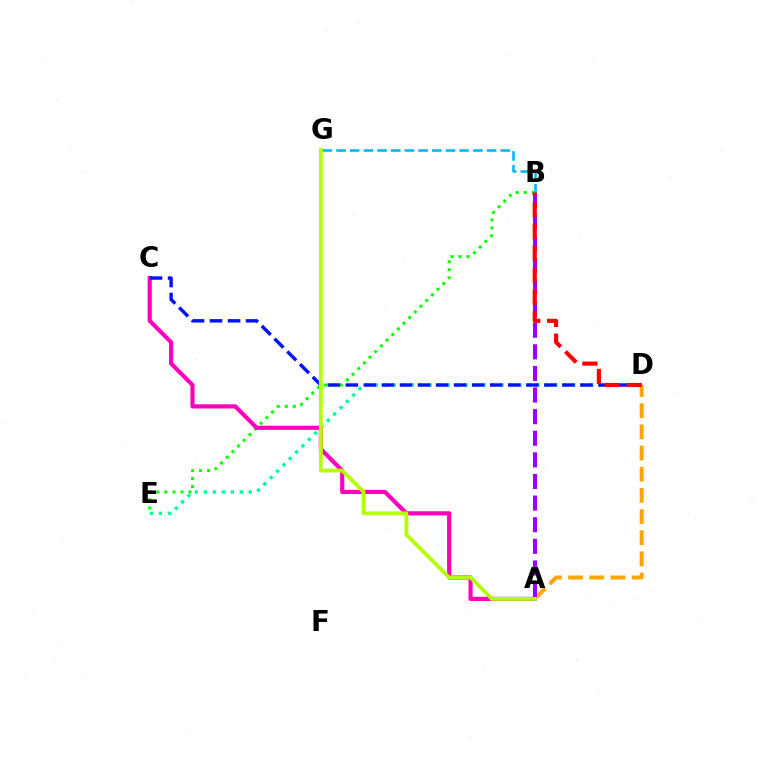{('D', 'E'): [{'color': '#00ff9d', 'line_style': 'dotted', 'thickness': 2.44}], ('B', 'E'): [{'color': '#08ff00', 'line_style': 'dotted', 'thickness': 2.18}], ('A', 'C'): [{'color': '#ff00bd', 'line_style': 'solid', 'thickness': 3.0}], ('B', 'G'): [{'color': '#00b5ff', 'line_style': 'dashed', 'thickness': 1.86}], ('C', 'D'): [{'color': '#0010ff', 'line_style': 'dashed', 'thickness': 2.45}], ('A', 'D'): [{'color': '#ffa500', 'line_style': 'dashed', 'thickness': 2.88}], ('A', 'B'): [{'color': '#9b00ff', 'line_style': 'dashed', 'thickness': 2.94}], ('A', 'G'): [{'color': '#b3ff00', 'line_style': 'solid', 'thickness': 2.74}], ('B', 'D'): [{'color': '#ff0000', 'line_style': 'dashed', 'thickness': 2.97}]}